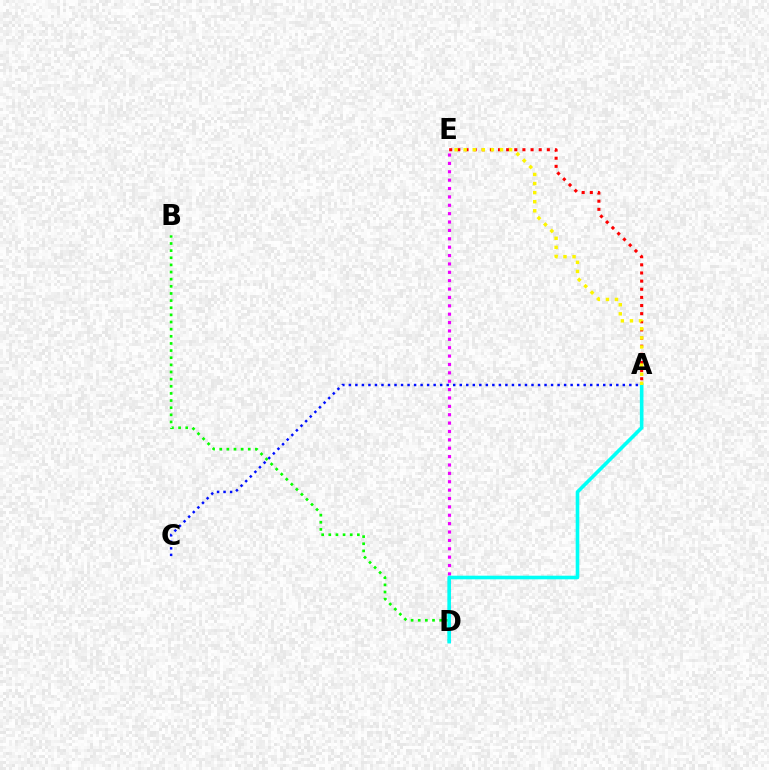{('B', 'D'): [{'color': '#08ff00', 'line_style': 'dotted', 'thickness': 1.94}], ('A', 'E'): [{'color': '#ff0000', 'line_style': 'dotted', 'thickness': 2.21}, {'color': '#fcf500', 'line_style': 'dotted', 'thickness': 2.47}], ('D', 'E'): [{'color': '#ee00ff', 'line_style': 'dotted', 'thickness': 2.28}], ('A', 'D'): [{'color': '#00fff6', 'line_style': 'solid', 'thickness': 2.6}], ('A', 'C'): [{'color': '#0010ff', 'line_style': 'dotted', 'thickness': 1.77}]}